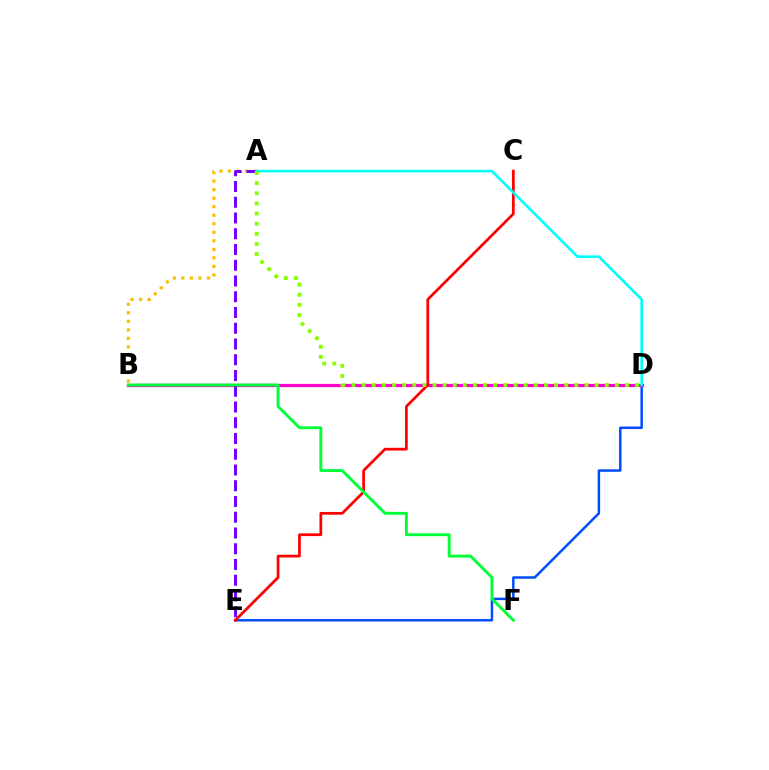{('D', 'E'): [{'color': '#004bff', 'line_style': 'solid', 'thickness': 1.78}], ('A', 'B'): [{'color': '#ffbd00', 'line_style': 'dotted', 'thickness': 2.32}], ('B', 'D'): [{'color': '#ff00cf', 'line_style': 'solid', 'thickness': 2.33}], ('A', 'E'): [{'color': '#7200ff', 'line_style': 'dashed', 'thickness': 2.14}], ('C', 'E'): [{'color': '#ff0000', 'line_style': 'solid', 'thickness': 1.98}], ('A', 'D'): [{'color': '#00fff6', 'line_style': 'solid', 'thickness': 1.88}, {'color': '#84ff00', 'line_style': 'dotted', 'thickness': 2.75}], ('B', 'F'): [{'color': '#00ff39', 'line_style': 'solid', 'thickness': 2.1}]}